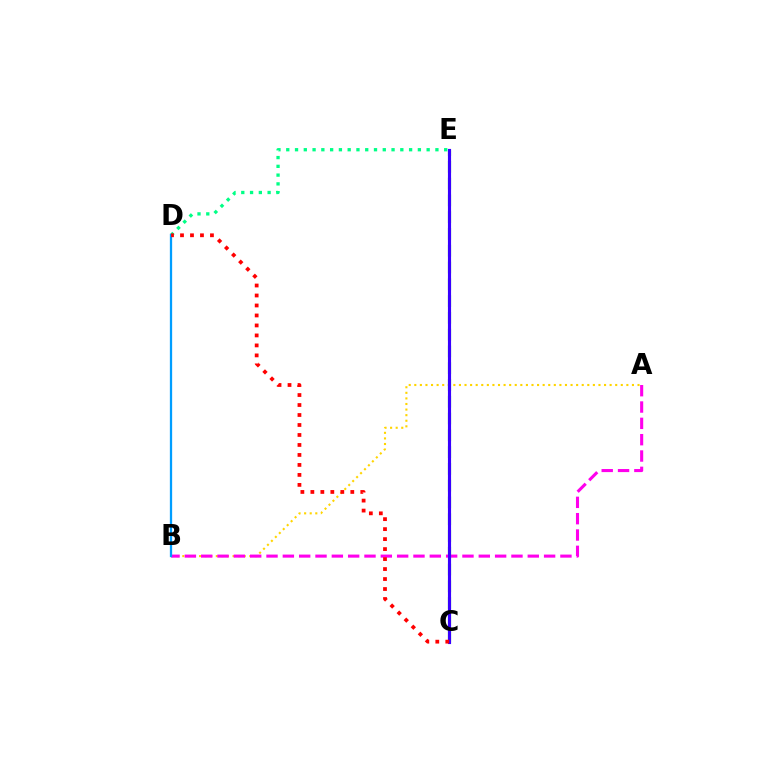{('A', 'B'): [{'color': '#ffd500', 'line_style': 'dotted', 'thickness': 1.52}, {'color': '#ff00ed', 'line_style': 'dashed', 'thickness': 2.22}], ('C', 'E'): [{'color': '#4fff00', 'line_style': 'dashed', 'thickness': 2.28}, {'color': '#3700ff', 'line_style': 'solid', 'thickness': 2.25}], ('D', 'E'): [{'color': '#00ff86', 'line_style': 'dotted', 'thickness': 2.38}], ('B', 'D'): [{'color': '#009eff', 'line_style': 'solid', 'thickness': 1.64}], ('C', 'D'): [{'color': '#ff0000', 'line_style': 'dotted', 'thickness': 2.71}]}